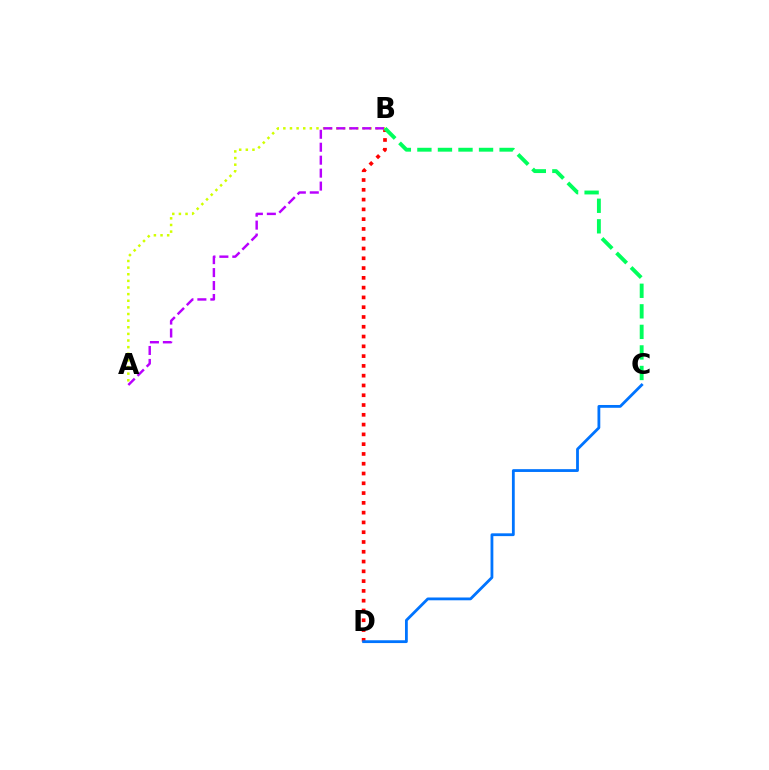{('B', 'D'): [{'color': '#ff0000', 'line_style': 'dotted', 'thickness': 2.66}], ('A', 'B'): [{'color': '#d1ff00', 'line_style': 'dotted', 'thickness': 1.8}, {'color': '#b900ff', 'line_style': 'dashed', 'thickness': 1.76}], ('C', 'D'): [{'color': '#0074ff', 'line_style': 'solid', 'thickness': 2.02}], ('B', 'C'): [{'color': '#00ff5c', 'line_style': 'dashed', 'thickness': 2.79}]}